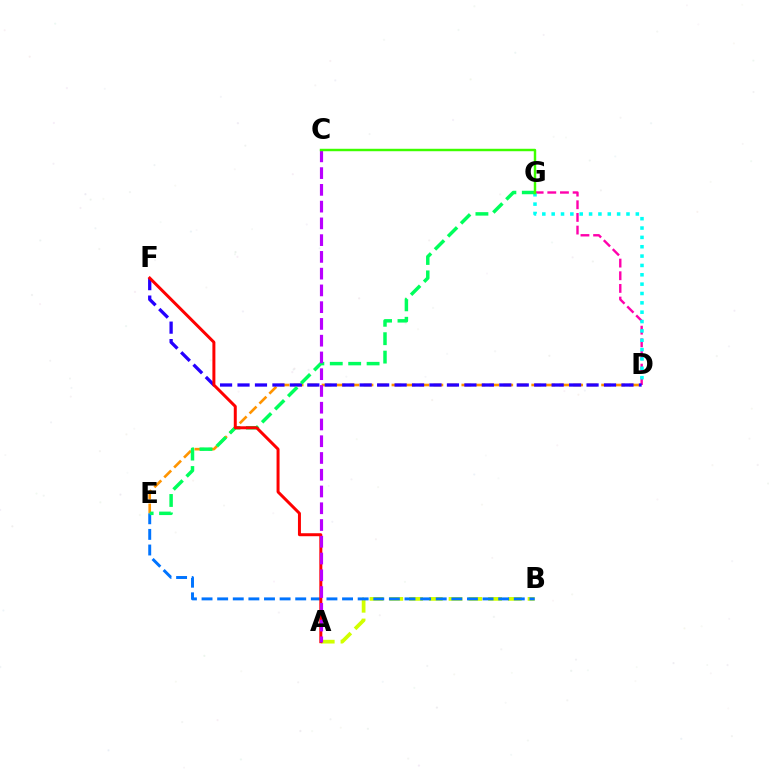{('D', 'G'): [{'color': '#ff00ac', 'line_style': 'dashed', 'thickness': 1.72}, {'color': '#00fff6', 'line_style': 'dotted', 'thickness': 2.54}], ('D', 'E'): [{'color': '#ff9400', 'line_style': 'dashed', 'thickness': 1.9}], ('D', 'F'): [{'color': '#2500ff', 'line_style': 'dashed', 'thickness': 2.37}], ('A', 'B'): [{'color': '#d1ff00', 'line_style': 'dashed', 'thickness': 2.68}], ('B', 'E'): [{'color': '#0074ff', 'line_style': 'dashed', 'thickness': 2.12}], ('E', 'G'): [{'color': '#00ff5c', 'line_style': 'dashed', 'thickness': 2.5}], ('A', 'F'): [{'color': '#ff0000', 'line_style': 'solid', 'thickness': 2.15}], ('A', 'C'): [{'color': '#b900ff', 'line_style': 'dashed', 'thickness': 2.28}], ('C', 'G'): [{'color': '#3dff00', 'line_style': 'solid', 'thickness': 1.76}]}